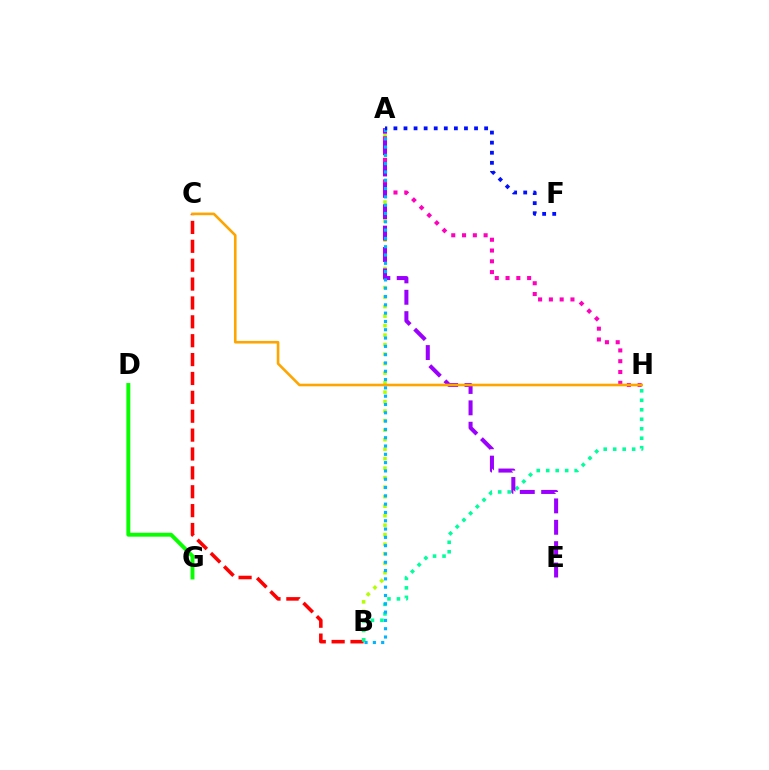{('D', 'G'): [{'color': '#08ff00', 'line_style': 'solid', 'thickness': 2.82}], ('A', 'B'): [{'color': '#b3ff00', 'line_style': 'dotted', 'thickness': 2.58}, {'color': '#00b5ff', 'line_style': 'dotted', 'thickness': 2.26}], ('B', 'C'): [{'color': '#ff0000', 'line_style': 'dashed', 'thickness': 2.56}], ('A', 'H'): [{'color': '#ff00bd', 'line_style': 'dotted', 'thickness': 2.93}], ('B', 'H'): [{'color': '#00ff9d', 'line_style': 'dotted', 'thickness': 2.58}], ('A', 'E'): [{'color': '#9b00ff', 'line_style': 'dashed', 'thickness': 2.9}], ('C', 'H'): [{'color': '#ffa500', 'line_style': 'solid', 'thickness': 1.88}], ('A', 'F'): [{'color': '#0010ff', 'line_style': 'dotted', 'thickness': 2.74}]}